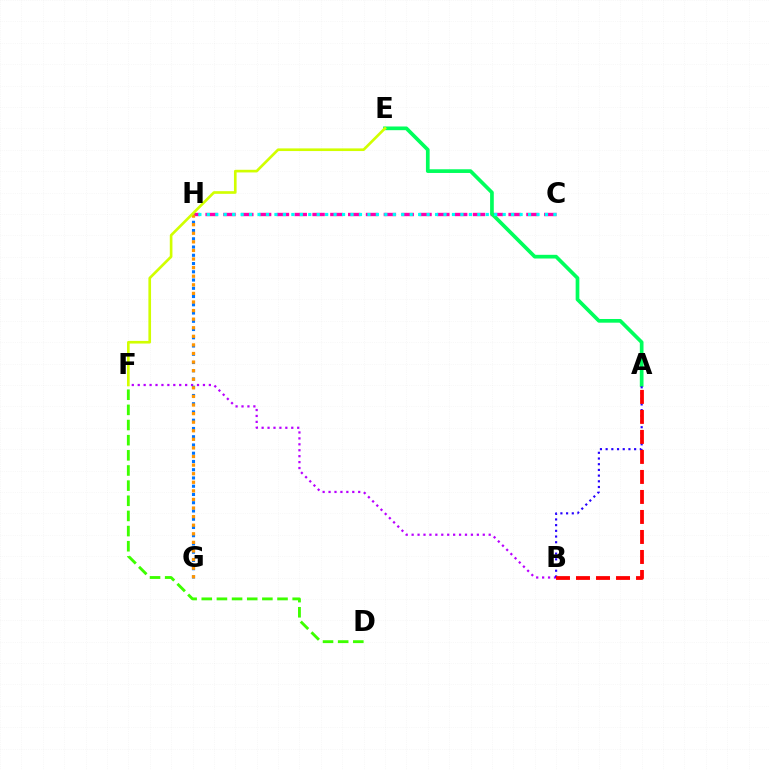{('C', 'H'): [{'color': '#ff00ac', 'line_style': 'dashed', 'thickness': 2.42}, {'color': '#00fff6', 'line_style': 'dotted', 'thickness': 2.3}], ('B', 'F'): [{'color': '#b900ff', 'line_style': 'dotted', 'thickness': 1.61}], ('G', 'H'): [{'color': '#0074ff', 'line_style': 'dotted', 'thickness': 2.24}, {'color': '#ff9400', 'line_style': 'dotted', 'thickness': 2.33}], ('A', 'E'): [{'color': '#00ff5c', 'line_style': 'solid', 'thickness': 2.66}], ('A', 'B'): [{'color': '#2500ff', 'line_style': 'dotted', 'thickness': 1.55}, {'color': '#ff0000', 'line_style': 'dashed', 'thickness': 2.72}], ('D', 'F'): [{'color': '#3dff00', 'line_style': 'dashed', 'thickness': 2.06}], ('E', 'F'): [{'color': '#d1ff00', 'line_style': 'solid', 'thickness': 1.91}]}